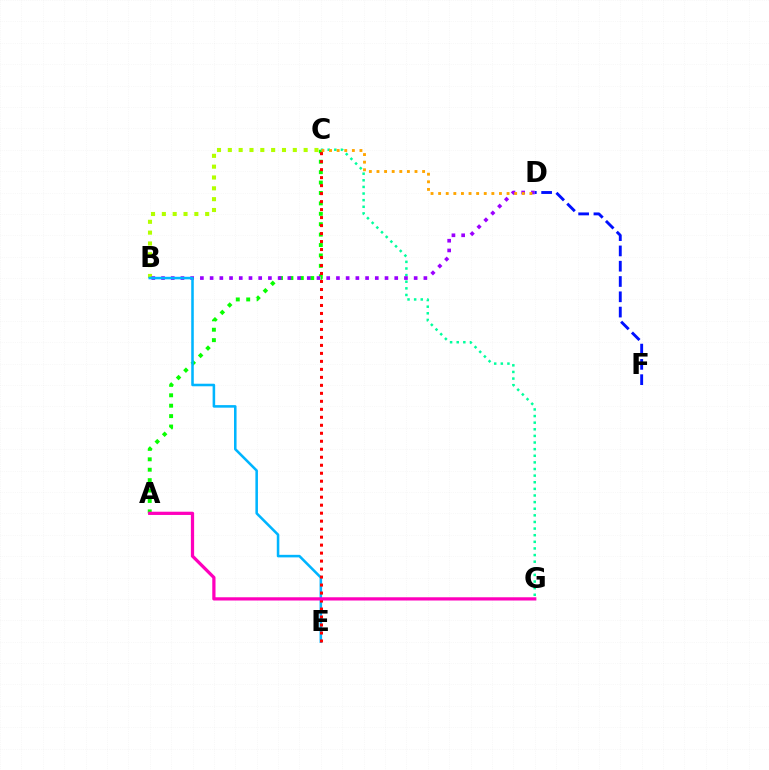{('A', 'C'): [{'color': '#08ff00', 'line_style': 'dotted', 'thickness': 2.83}], ('C', 'G'): [{'color': '#00ff9d', 'line_style': 'dotted', 'thickness': 1.8}], ('B', 'C'): [{'color': '#b3ff00', 'line_style': 'dotted', 'thickness': 2.94}], ('B', 'D'): [{'color': '#9b00ff', 'line_style': 'dotted', 'thickness': 2.64}], ('B', 'E'): [{'color': '#00b5ff', 'line_style': 'solid', 'thickness': 1.84}], ('C', 'E'): [{'color': '#ff0000', 'line_style': 'dotted', 'thickness': 2.17}], ('C', 'D'): [{'color': '#ffa500', 'line_style': 'dotted', 'thickness': 2.07}], ('D', 'F'): [{'color': '#0010ff', 'line_style': 'dashed', 'thickness': 2.08}], ('A', 'G'): [{'color': '#ff00bd', 'line_style': 'solid', 'thickness': 2.33}]}